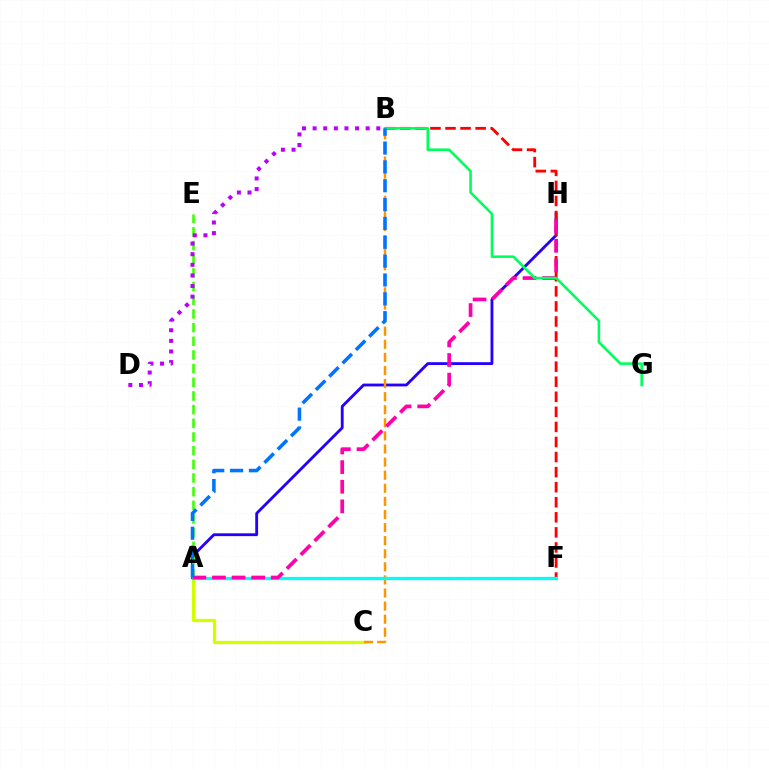{('A', 'C'): [{'color': '#d1ff00', 'line_style': 'solid', 'thickness': 2.37}], ('A', 'H'): [{'color': '#2500ff', 'line_style': 'solid', 'thickness': 2.04}, {'color': '#ff00ac', 'line_style': 'dashed', 'thickness': 2.66}], ('B', 'F'): [{'color': '#ff0000', 'line_style': 'dashed', 'thickness': 2.05}], ('B', 'C'): [{'color': '#ff9400', 'line_style': 'dashed', 'thickness': 1.78}], ('A', 'E'): [{'color': '#3dff00', 'line_style': 'dashed', 'thickness': 1.86}], ('A', 'F'): [{'color': '#00fff6', 'line_style': 'solid', 'thickness': 2.34}], ('B', 'D'): [{'color': '#b900ff', 'line_style': 'dotted', 'thickness': 2.88}], ('B', 'G'): [{'color': '#00ff5c', 'line_style': 'solid', 'thickness': 1.86}], ('A', 'B'): [{'color': '#0074ff', 'line_style': 'dashed', 'thickness': 2.56}]}